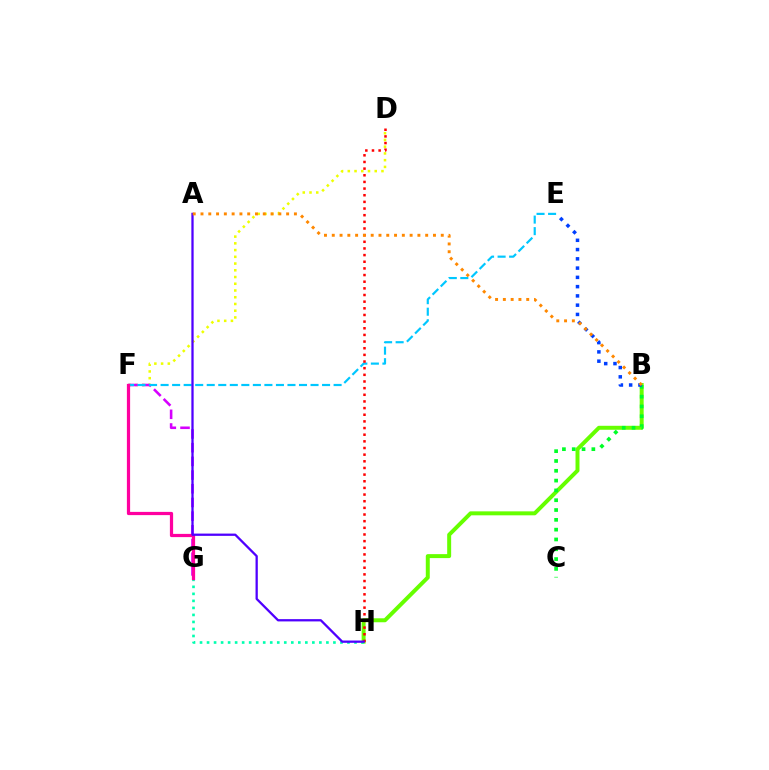{('D', 'F'): [{'color': '#eeff00', 'line_style': 'dotted', 'thickness': 1.83}], ('F', 'G'): [{'color': '#d600ff', 'line_style': 'dashed', 'thickness': 1.86}, {'color': '#ff00a0', 'line_style': 'solid', 'thickness': 2.33}], ('B', 'H'): [{'color': '#66ff00', 'line_style': 'solid', 'thickness': 2.86}], ('E', 'F'): [{'color': '#00c7ff', 'line_style': 'dashed', 'thickness': 1.57}], ('G', 'H'): [{'color': '#00ffaf', 'line_style': 'dotted', 'thickness': 1.91}], ('B', 'C'): [{'color': '#00ff27', 'line_style': 'dotted', 'thickness': 2.67}], ('D', 'H'): [{'color': '#ff0000', 'line_style': 'dotted', 'thickness': 1.81}], ('B', 'E'): [{'color': '#003fff', 'line_style': 'dotted', 'thickness': 2.52}], ('A', 'H'): [{'color': '#4f00ff', 'line_style': 'solid', 'thickness': 1.64}], ('A', 'B'): [{'color': '#ff8800', 'line_style': 'dotted', 'thickness': 2.12}]}